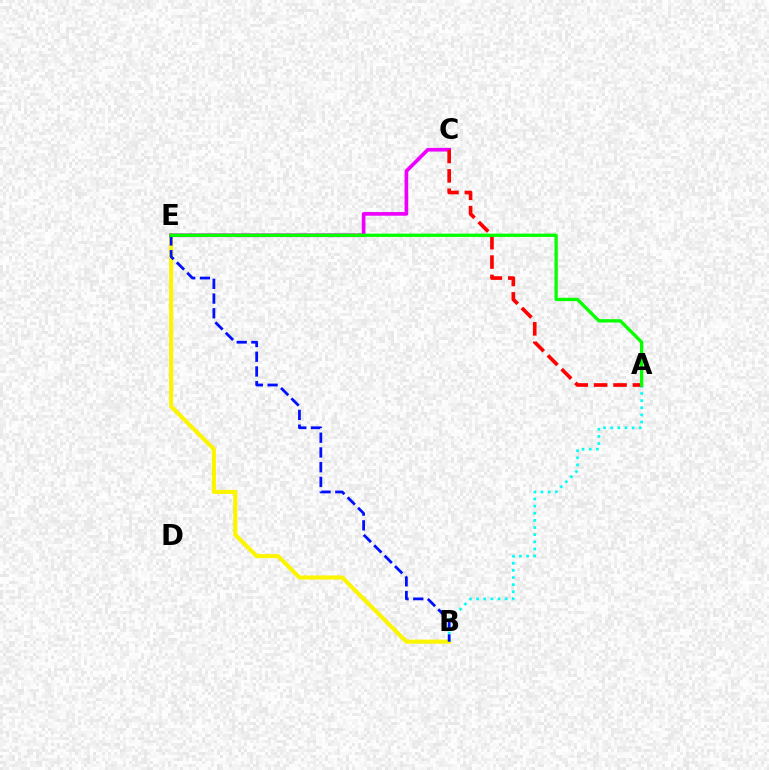{('B', 'E'): [{'color': '#fcf500', 'line_style': 'solid', 'thickness': 2.95}, {'color': '#0010ff', 'line_style': 'dashed', 'thickness': 2.0}], ('A', 'B'): [{'color': '#00fff6', 'line_style': 'dotted', 'thickness': 1.94}], ('C', 'E'): [{'color': '#ee00ff', 'line_style': 'solid', 'thickness': 2.64}], ('A', 'C'): [{'color': '#ff0000', 'line_style': 'dashed', 'thickness': 2.64}], ('A', 'E'): [{'color': '#08ff00', 'line_style': 'solid', 'thickness': 2.4}]}